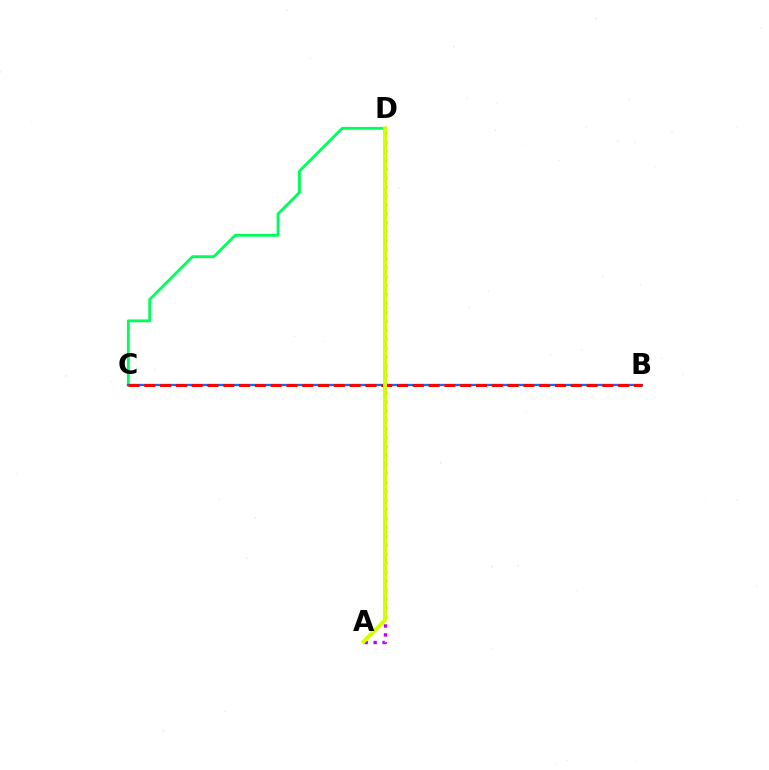{('C', 'D'): [{'color': '#00ff5c', 'line_style': 'solid', 'thickness': 2.05}], ('B', 'C'): [{'color': '#0074ff', 'line_style': 'solid', 'thickness': 1.66}, {'color': '#ff0000', 'line_style': 'dashed', 'thickness': 2.15}], ('A', 'D'): [{'color': '#b900ff', 'line_style': 'dotted', 'thickness': 2.43}, {'color': '#d1ff00', 'line_style': 'solid', 'thickness': 2.82}]}